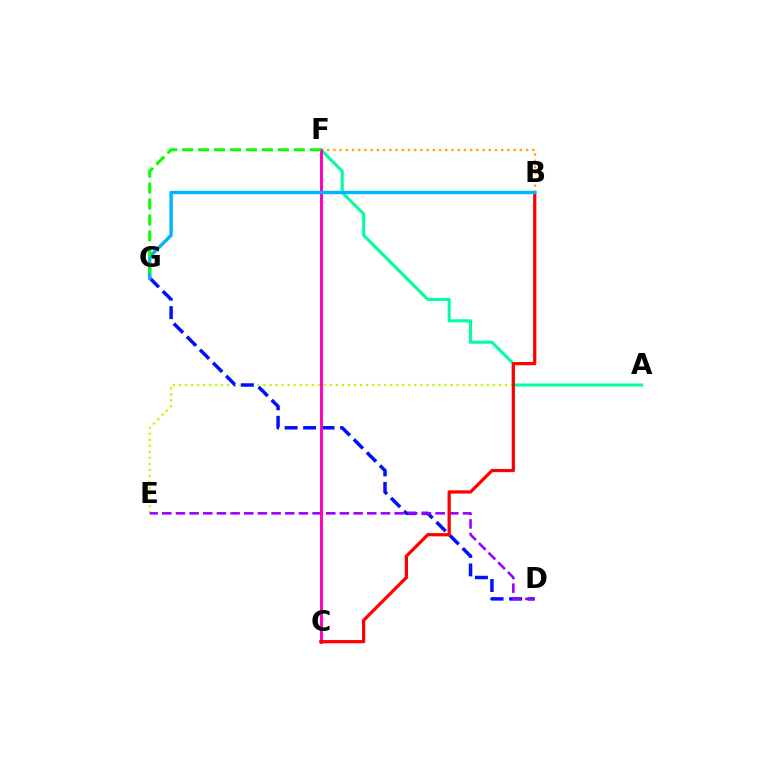{('B', 'F'): [{'color': '#ffa500', 'line_style': 'dotted', 'thickness': 1.69}], ('A', 'E'): [{'color': '#b3ff00', 'line_style': 'dotted', 'thickness': 1.64}], ('D', 'G'): [{'color': '#0010ff', 'line_style': 'dashed', 'thickness': 2.51}], ('A', 'F'): [{'color': '#00ff9d', 'line_style': 'solid', 'thickness': 2.19}], ('D', 'E'): [{'color': '#9b00ff', 'line_style': 'dashed', 'thickness': 1.86}], ('C', 'F'): [{'color': '#ff00bd', 'line_style': 'solid', 'thickness': 2.11}], ('B', 'C'): [{'color': '#ff0000', 'line_style': 'solid', 'thickness': 2.33}], ('B', 'G'): [{'color': '#00b5ff', 'line_style': 'solid', 'thickness': 2.43}], ('F', 'G'): [{'color': '#08ff00', 'line_style': 'dashed', 'thickness': 2.17}]}